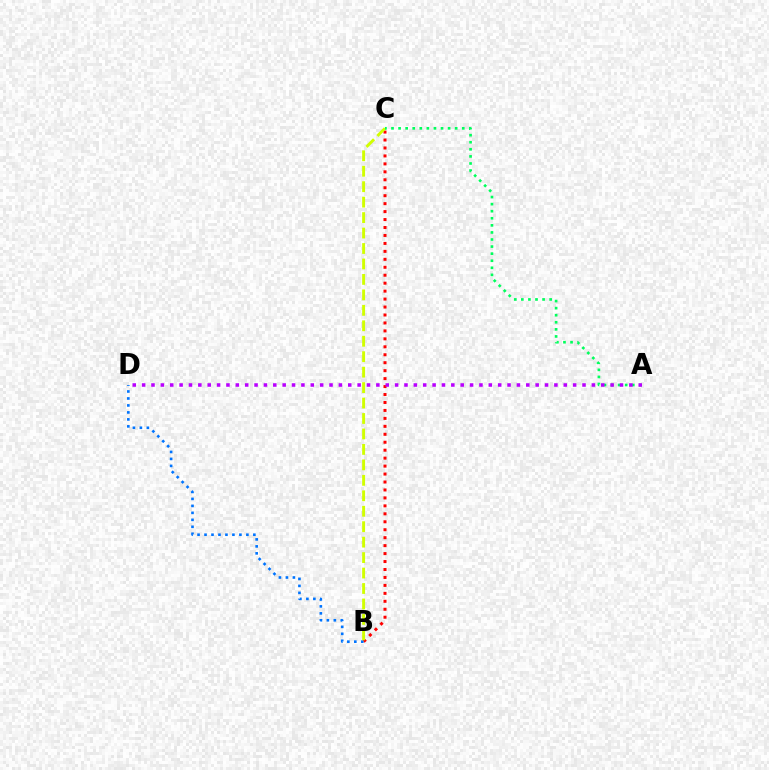{('B', 'C'): [{'color': '#ff0000', 'line_style': 'dotted', 'thickness': 2.16}, {'color': '#d1ff00', 'line_style': 'dashed', 'thickness': 2.1}], ('B', 'D'): [{'color': '#0074ff', 'line_style': 'dotted', 'thickness': 1.9}], ('A', 'C'): [{'color': '#00ff5c', 'line_style': 'dotted', 'thickness': 1.92}], ('A', 'D'): [{'color': '#b900ff', 'line_style': 'dotted', 'thickness': 2.55}]}